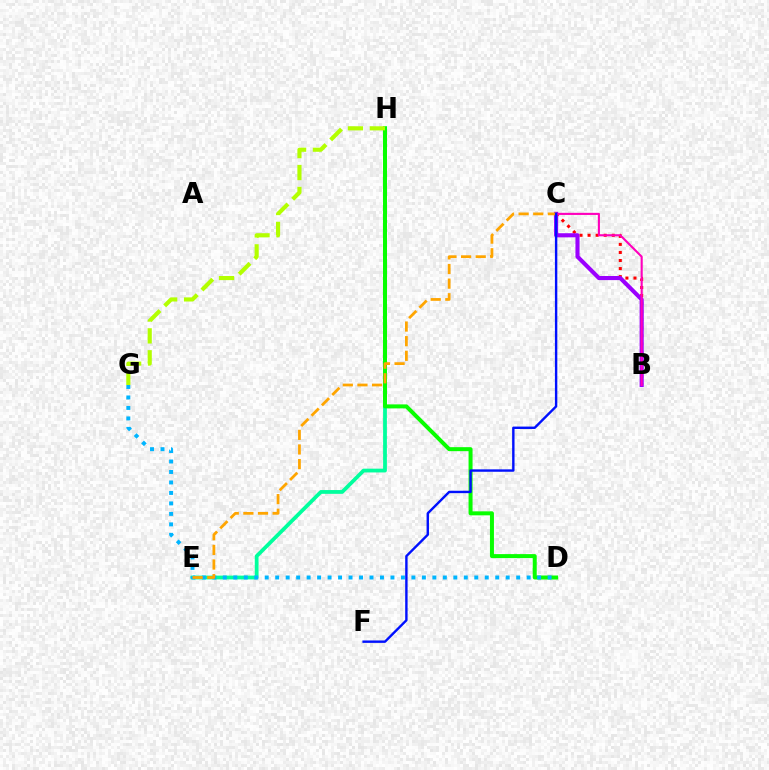{('B', 'C'): [{'color': '#ff0000', 'line_style': 'dotted', 'thickness': 2.19}, {'color': '#9b00ff', 'line_style': 'solid', 'thickness': 2.95}, {'color': '#ff00bd', 'line_style': 'solid', 'thickness': 1.52}], ('E', 'H'): [{'color': '#00ff9d', 'line_style': 'solid', 'thickness': 2.72}], ('D', 'H'): [{'color': '#08ff00', 'line_style': 'solid', 'thickness': 2.88}], ('G', 'H'): [{'color': '#b3ff00', 'line_style': 'dashed', 'thickness': 2.98}], ('D', 'G'): [{'color': '#00b5ff', 'line_style': 'dotted', 'thickness': 2.85}], ('C', 'E'): [{'color': '#ffa500', 'line_style': 'dashed', 'thickness': 1.99}], ('C', 'F'): [{'color': '#0010ff', 'line_style': 'solid', 'thickness': 1.73}]}